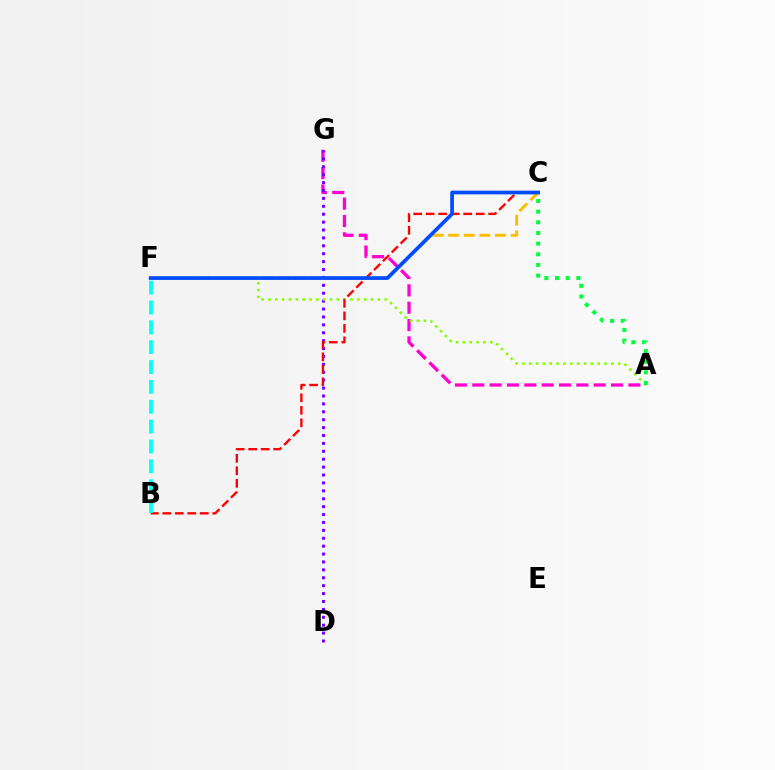{('C', 'F'): [{'color': '#ffbd00', 'line_style': 'dashed', 'thickness': 2.12}, {'color': '#004bff', 'line_style': 'solid', 'thickness': 2.66}], ('A', 'G'): [{'color': '#ff00cf', 'line_style': 'dashed', 'thickness': 2.36}], ('D', 'G'): [{'color': '#7200ff', 'line_style': 'dotted', 'thickness': 2.15}], ('A', 'F'): [{'color': '#84ff00', 'line_style': 'dotted', 'thickness': 1.86}], ('B', 'C'): [{'color': '#ff0000', 'line_style': 'dashed', 'thickness': 1.7}], ('A', 'C'): [{'color': '#00ff39', 'line_style': 'dotted', 'thickness': 2.9}], ('B', 'F'): [{'color': '#00fff6', 'line_style': 'dashed', 'thickness': 2.7}]}